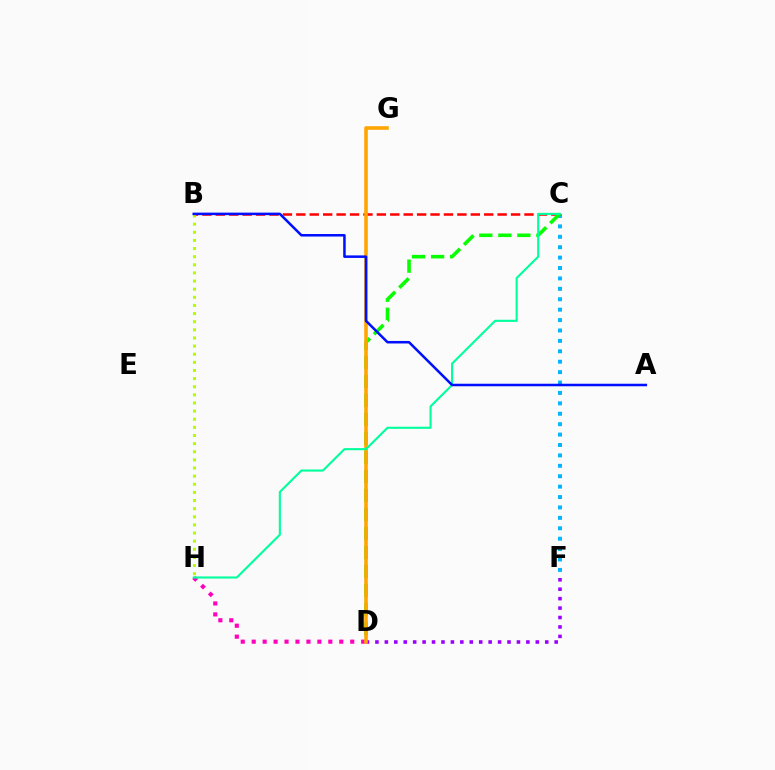{('C', 'F'): [{'color': '#00b5ff', 'line_style': 'dotted', 'thickness': 2.83}], ('D', 'H'): [{'color': '#ff00bd', 'line_style': 'dotted', 'thickness': 2.97}], ('B', 'C'): [{'color': '#ff0000', 'line_style': 'dashed', 'thickness': 1.82}], ('B', 'H'): [{'color': '#b3ff00', 'line_style': 'dotted', 'thickness': 2.21}], ('C', 'D'): [{'color': '#08ff00', 'line_style': 'dashed', 'thickness': 2.58}], ('D', 'F'): [{'color': '#9b00ff', 'line_style': 'dotted', 'thickness': 2.56}], ('D', 'G'): [{'color': '#ffa500', 'line_style': 'solid', 'thickness': 2.58}], ('C', 'H'): [{'color': '#00ff9d', 'line_style': 'solid', 'thickness': 1.52}], ('A', 'B'): [{'color': '#0010ff', 'line_style': 'solid', 'thickness': 1.82}]}